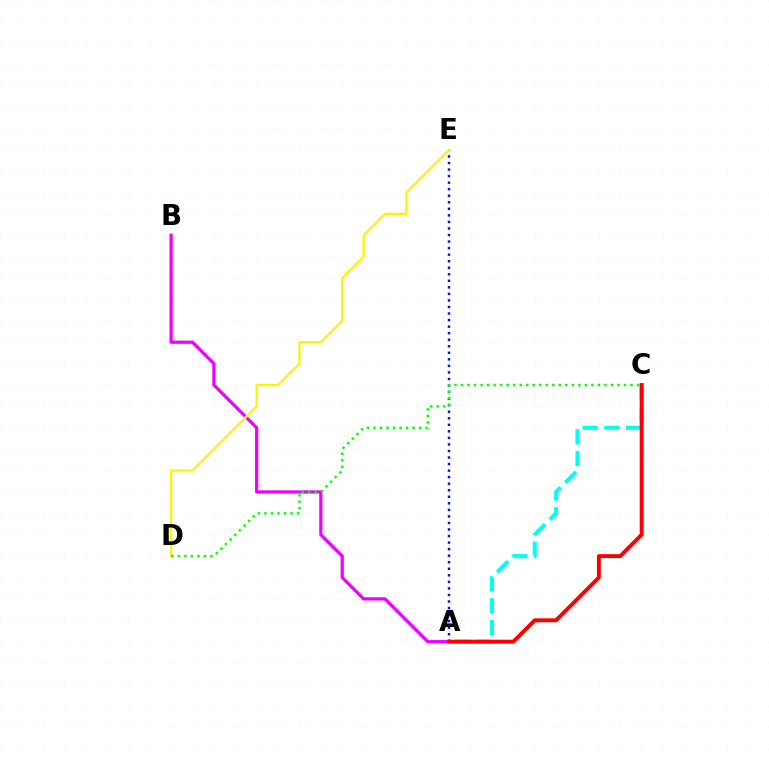{('A', 'B'): [{'color': '#ee00ff', 'line_style': 'solid', 'thickness': 2.31}], ('A', 'E'): [{'color': '#0010ff', 'line_style': 'dotted', 'thickness': 1.78}], ('D', 'E'): [{'color': '#fcf500', 'line_style': 'solid', 'thickness': 1.66}], ('A', 'C'): [{'color': '#00fff6', 'line_style': 'dashed', 'thickness': 2.95}, {'color': '#ff0000', 'line_style': 'solid', 'thickness': 2.82}], ('C', 'D'): [{'color': '#08ff00', 'line_style': 'dotted', 'thickness': 1.77}]}